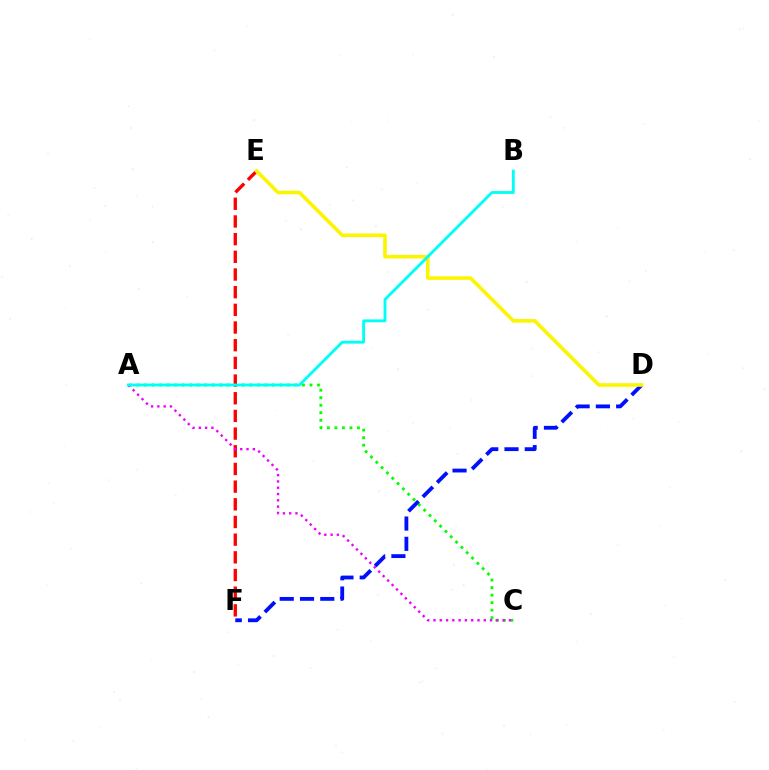{('A', 'C'): [{'color': '#08ff00', 'line_style': 'dotted', 'thickness': 2.04}, {'color': '#ee00ff', 'line_style': 'dotted', 'thickness': 1.71}], ('E', 'F'): [{'color': '#ff0000', 'line_style': 'dashed', 'thickness': 2.4}], ('D', 'F'): [{'color': '#0010ff', 'line_style': 'dashed', 'thickness': 2.75}], ('D', 'E'): [{'color': '#fcf500', 'line_style': 'solid', 'thickness': 2.58}], ('A', 'B'): [{'color': '#00fff6', 'line_style': 'solid', 'thickness': 2.05}]}